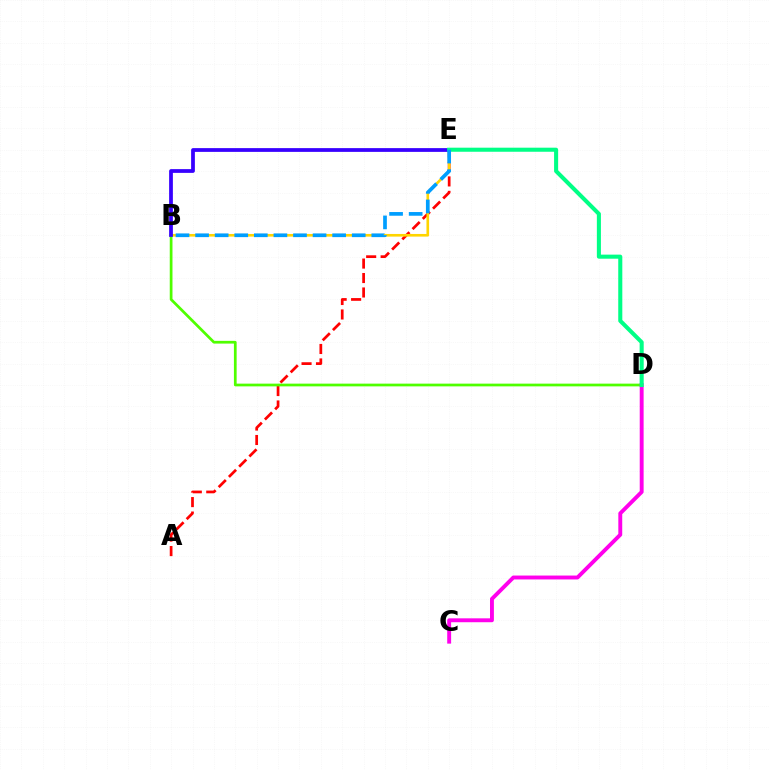{('A', 'E'): [{'color': '#ff0000', 'line_style': 'dashed', 'thickness': 1.96}], ('B', 'E'): [{'color': '#ffd500', 'line_style': 'solid', 'thickness': 1.9}, {'color': '#3700ff', 'line_style': 'solid', 'thickness': 2.71}, {'color': '#009eff', 'line_style': 'dashed', 'thickness': 2.66}], ('B', 'D'): [{'color': '#4fff00', 'line_style': 'solid', 'thickness': 1.96}], ('C', 'D'): [{'color': '#ff00ed', 'line_style': 'solid', 'thickness': 2.81}], ('D', 'E'): [{'color': '#00ff86', 'line_style': 'solid', 'thickness': 2.93}]}